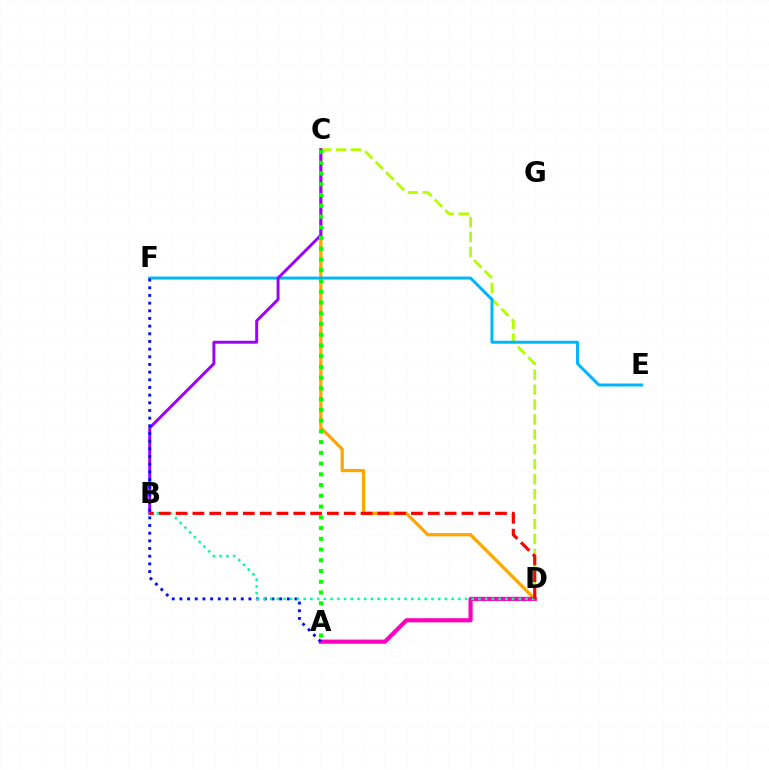{('C', 'D'): [{'color': '#b3ff00', 'line_style': 'dashed', 'thickness': 2.03}, {'color': '#ffa500', 'line_style': 'solid', 'thickness': 2.32}], ('E', 'F'): [{'color': '#00b5ff', 'line_style': 'solid', 'thickness': 2.13}], ('A', 'D'): [{'color': '#ff00bd', 'line_style': 'solid', 'thickness': 2.99}], ('B', 'C'): [{'color': '#9b00ff', 'line_style': 'solid', 'thickness': 2.11}], ('A', 'F'): [{'color': '#0010ff', 'line_style': 'dotted', 'thickness': 2.08}], ('B', 'D'): [{'color': '#00ff9d', 'line_style': 'dotted', 'thickness': 1.83}, {'color': '#ff0000', 'line_style': 'dashed', 'thickness': 2.28}], ('A', 'C'): [{'color': '#08ff00', 'line_style': 'dotted', 'thickness': 2.92}]}